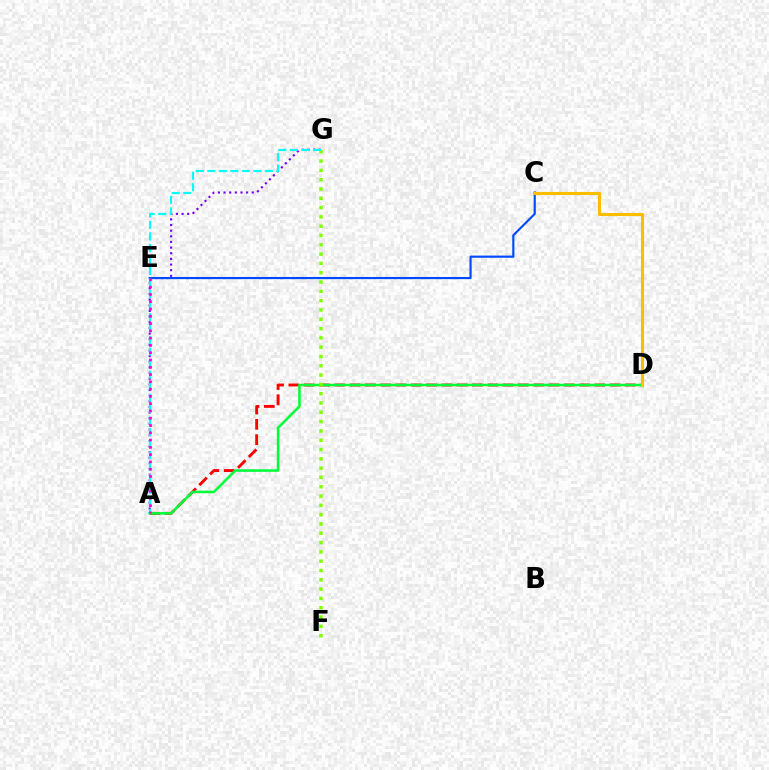{('A', 'D'): [{'color': '#ff0000', 'line_style': 'dashed', 'thickness': 2.08}, {'color': '#00ff39', 'line_style': 'solid', 'thickness': 1.84}], ('A', 'G'): [{'color': '#7200ff', 'line_style': 'dotted', 'thickness': 1.53}, {'color': '#00fff6', 'line_style': 'dashed', 'thickness': 1.56}], ('F', 'G'): [{'color': '#84ff00', 'line_style': 'dotted', 'thickness': 2.53}], ('C', 'E'): [{'color': '#004bff', 'line_style': 'solid', 'thickness': 1.56}], ('C', 'D'): [{'color': '#ffbd00', 'line_style': 'solid', 'thickness': 2.22}], ('A', 'E'): [{'color': '#ff00cf', 'line_style': 'dotted', 'thickness': 1.98}]}